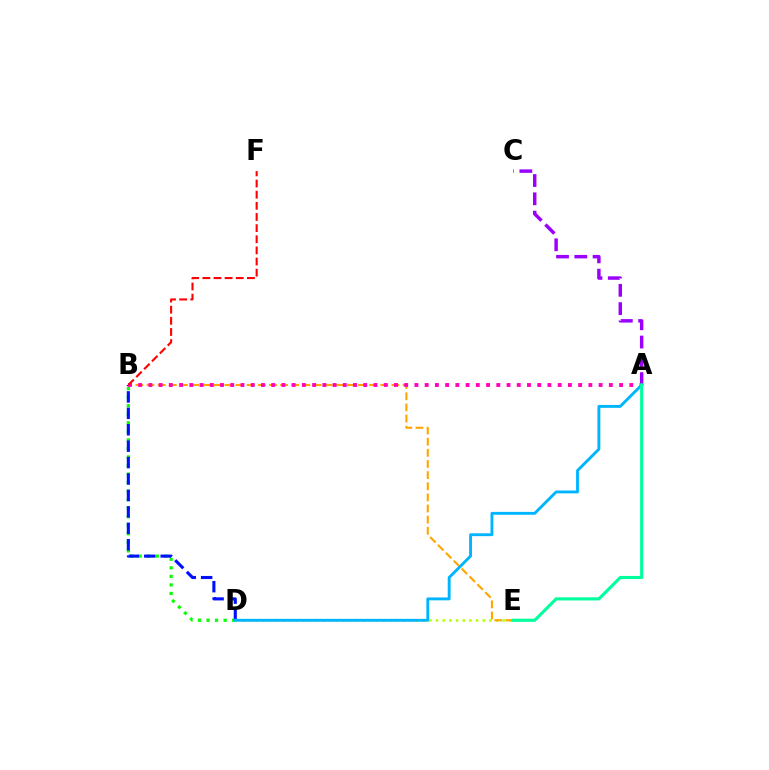{('B', 'D'): [{'color': '#08ff00', 'line_style': 'dotted', 'thickness': 2.32}, {'color': '#0010ff', 'line_style': 'dashed', 'thickness': 2.23}], ('D', 'E'): [{'color': '#b3ff00', 'line_style': 'dotted', 'thickness': 1.81}], ('B', 'E'): [{'color': '#ffa500', 'line_style': 'dashed', 'thickness': 1.51}], ('A', 'B'): [{'color': '#ff00bd', 'line_style': 'dotted', 'thickness': 2.78}], ('B', 'F'): [{'color': '#ff0000', 'line_style': 'dashed', 'thickness': 1.51}], ('A', 'C'): [{'color': '#9b00ff', 'line_style': 'dashed', 'thickness': 2.48}], ('A', 'D'): [{'color': '#00b5ff', 'line_style': 'solid', 'thickness': 2.07}], ('A', 'E'): [{'color': '#00ff9d', 'line_style': 'solid', 'thickness': 2.25}]}